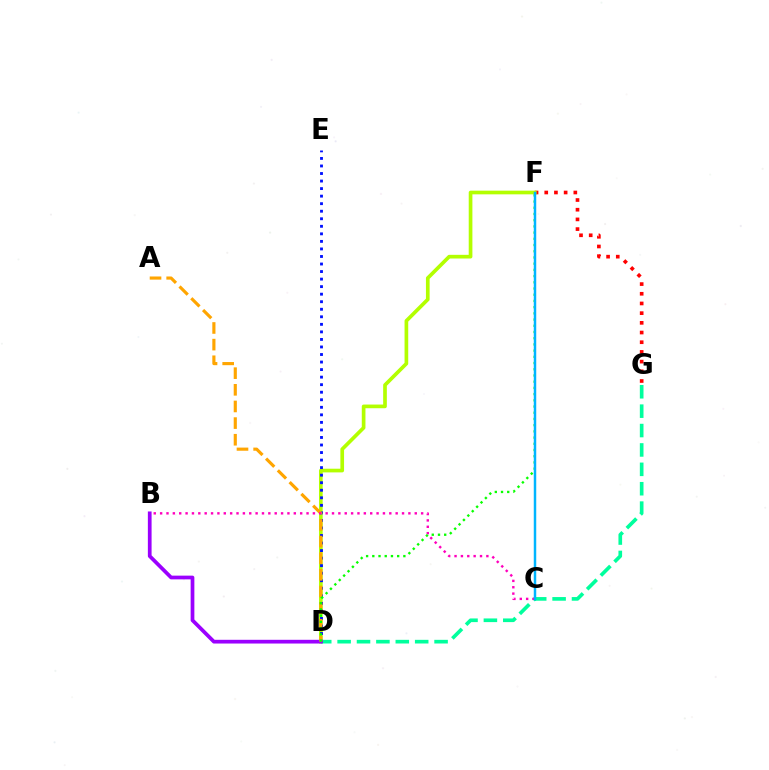{('F', 'G'): [{'color': '#ff0000', 'line_style': 'dotted', 'thickness': 2.63}], ('D', 'F'): [{'color': '#b3ff00', 'line_style': 'solid', 'thickness': 2.65}, {'color': '#08ff00', 'line_style': 'dotted', 'thickness': 1.69}], ('D', 'G'): [{'color': '#00ff9d', 'line_style': 'dashed', 'thickness': 2.63}], ('D', 'E'): [{'color': '#0010ff', 'line_style': 'dotted', 'thickness': 2.05}], ('B', 'D'): [{'color': '#9b00ff', 'line_style': 'solid', 'thickness': 2.68}], ('A', 'D'): [{'color': '#ffa500', 'line_style': 'dashed', 'thickness': 2.26}], ('B', 'C'): [{'color': '#ff00bd', 'line_style': 'dotted', 'thickness': 1.73}], ('C', 'F'): [{'color': '#00b5ff', 'line_style': 'solid', 'thickness': 1.78}]}